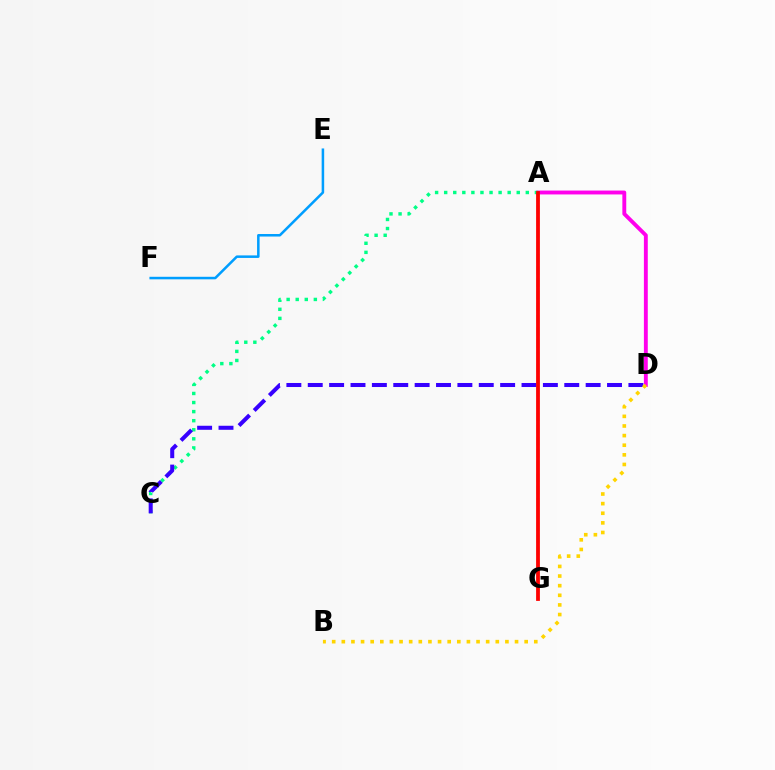{('A', 'D'): [{'color': '#ff00ed', 'line_style': 'solid', 'thickness': 2.79}], ('A', 'C'): [{'color': '#00ff86', 'line_style': 'dotted', 'thickness': 2.46}], ('C', 'D'): [{'color': '#3700ff', 'line_style': 'dashed', 'thickness': 2.9}], ('A', 'G'): [{'color': '#4fff00', 'line_style': 'dashed', 'thickness': 1.66}, {'color': '#ff0000', 'line_style': 'solid', 'thickness': 2.73}], ('B', 'D'): [{'color': '#ffd500', 'line_style': 'dotted', 'thickness': 2.61}], ('E', 'F'): [{'color': '#009eff', 'line_style': 'solid', 'thickness': 1.82}]}